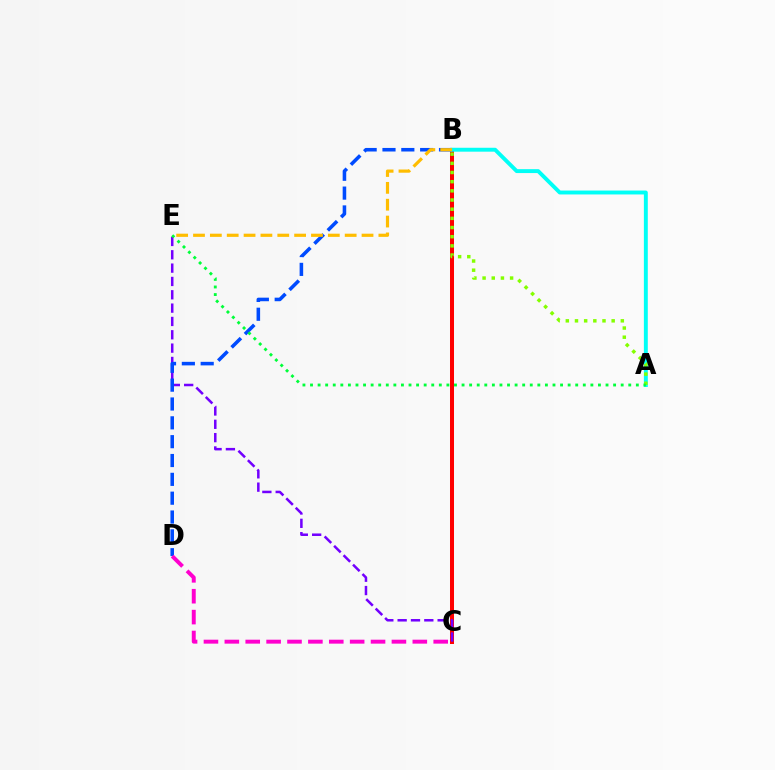{('B', 'C'): [{'color': '#ff0000', 'line_style': 'solid', 'thickness': 2.89}], ('C', 'E'): [{'color': '#7200ff', 'line_style': 'dashed', 'thickness': 1.81}], ('B', 'D'): [{'color': '#004bff', 'line_style': 'dashed', 'thickness': 2.56}], ('A', 'B'): [{'color': '#00fff6', 'line_style': 'solid', 'thickness': 2.81}, {'color': '#84ff00', 'line_style': 'dotted', 'thickness': 2.49}], ('A', 'E'): [{'color': '#00ff39', 'line_style': 'dotted', 'thickness': 2.06}], ('B', 'E'): [{'color': '#ffbd00', 'line_style': 'dashed', 'thickness': 2.29}], ('C', 'D'): [{'color': '#ff00cf', 'line_style': 'dashed', 'thickness': 2.84}]}